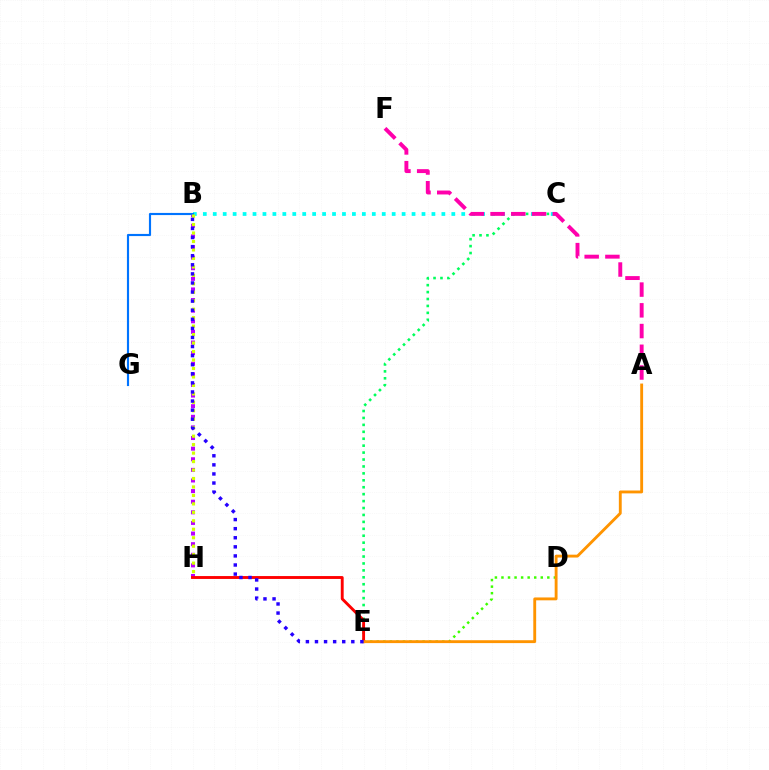{('B', 'H'): [{'color': '#b900ff', 'line_style': 'dotted', 'thickness': 2.88}, {'color': '#d1ff00', 'line_style': 'dotted', 'thickness': 2.3}], ('B', 'C'): [{'color': '#00fff6', 'line_style': 'dotted', 'thickness': 2.7}], ('C', 'E'): [{'color': '#00ff5c', 'line_style': 'dotted', 'thickness': 1.88}], ('B', 'G'): [{'color': '#0074ff', 'line_style': 'solid', 'thickness': 1.55}], ('D', 'E'): [{'color': '#3dff00', 'line_style': 'dotted', 'thickness': 1.78}], ('E', 'H'): [{'color': '#ff0000', 'line_style': 'solid', 'thickness': 2.07}], ('A', 'F'): [{'color': '#ff00ac', 'line_style': 'dashed', 'thickness': 2.82}], ('A', 'E'): [{'color': '#ff9400', 'line_style': 'solid', 'thickness': 2.07}], ('B', 'E'): [{'color': '#2500ff', 'line_style': 'dotted', 'thickness': 2.47}]}